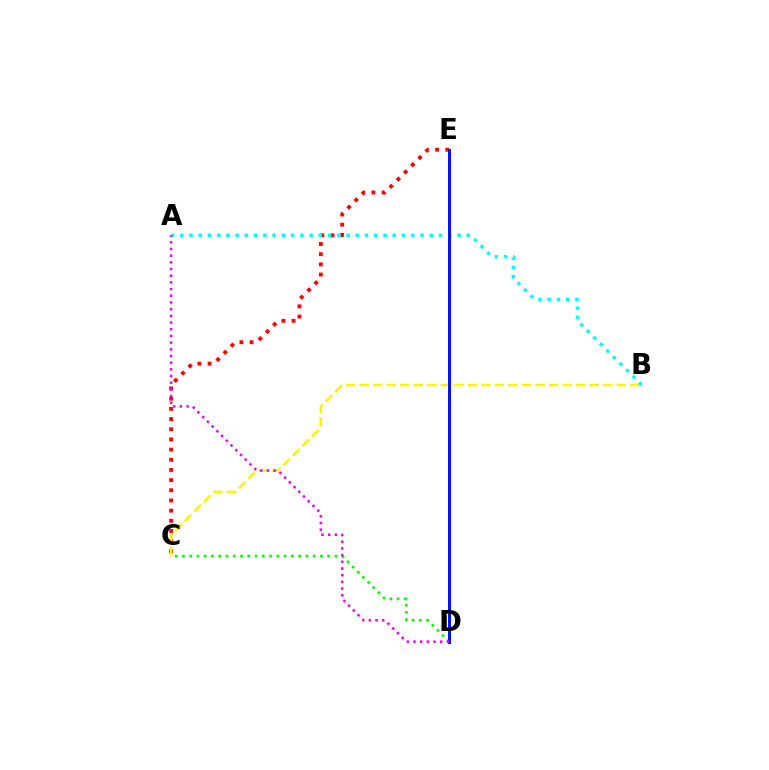{('C', 'D'): [{'color': '#08ff00', 'line_style': 'dotted', 'thickness': 1.97}], ('C', 'E'): [{'color': '#ff0000', 'line_style': 'dotted', 'thickness': 2.76}], ('B', 'C'): [{'color': '#fcf500', 'line_style': 'dashed', 'thickness': 1.84}], ('A', 'B'): [{'color': '#00fff6', 'line_style': 'dotted', 'thickness': 2.51}], ('D', 'E'): [{'color': '#0010ff', 'line_style': 'solid', 'thickness': 2.13}], ('A', 'D'): [{'color': '#ee00ff', 'line_style': 'dotted', 'thickness': 1.82}]}